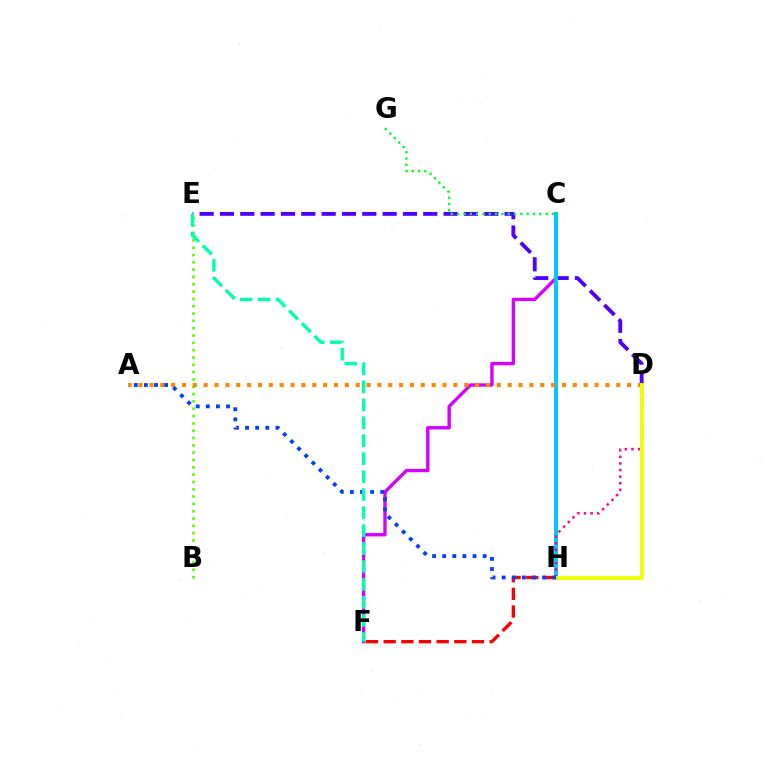{('B', 'E'): [{'color': '#66ff00', 'line_style': 'dotted', 'thickness': 1.99}], ('C', 'F'): [{'color': '#d600ff', 'line_style': 'solid', 'thickness': 2.41}], ('D', 'E'): [{'color': '#4f00ff', 'line_style': 'dashed', 'thickness': 2.76}], ('C', 'H'): [{'color': '#00c7ff', 'line_style': 'solid', 'thickness': 2.84}], ('C', 'G'): [{'color': '#00ff27', 'line_style': 'dotted', 'thickness': 1.71}], ('A', 'D'): [{'color': '#ff8800', 'line_style': 'dotted', 'thickness': 2.95}], ('F', 'H'): [{'color': '#ff0000', 'line_style': 'dashed', 'thickness': 2.4}], ('D', 'H'): [{'color': '#ff00a0', 'line_style': 'dotted', 'thickness': 1.79}, {'color': '#eeff00', 'line_style': 'solid', 'thickness': 2.76}], ('A', 'H'): [{'color': '#003fff', 'line_style': 'dotted', 'thickness': 2.75}], ('E', 'F'): [{'color': '#00ffaf', 'line_style': 'dashed', 'thickness': 2.44}]}